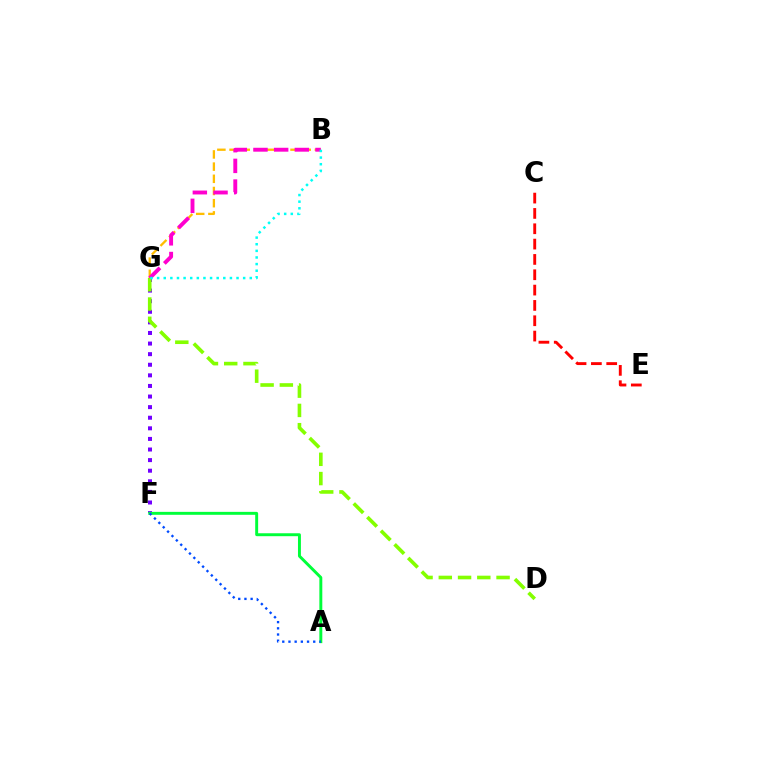{('B', 'G'): [{'color': '#ffbd00', 'line_style': 'dashed', 'thickness': 1.66}, {'color': '#ff00cf', 'line_style': 'dashed', 'thickness': 2.81}, {'color': '#00fff6', 'line_style': 'dotted', 'thickness': 1.8}], ('F', 'G'): [{'color': '#7200ff', 'line_style': 'dotted', 'thickness': 2.88}], ('A', 'F'): [{'color': '#00ff39', 'line_style': 'solid', 'thickness': 2.12}, {'color': '#004bff', 'line_style': 'dotted', 'thickness': 1.68}], ('C', 'E'): [{'color': '#ff0000', 'line_style': 'dashed', 'thickness': 2.08}], ('D', 'G'): [{'color': '#84ff00', 'line_style': 'dashed', 'thickness': 2.62}]}